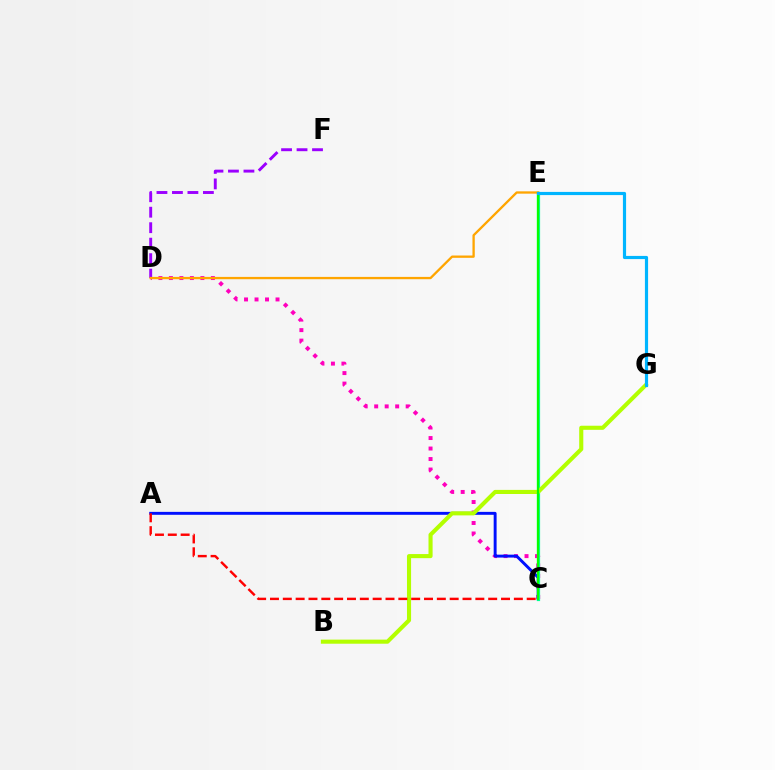{('C', 'D'): [{'color': '#ff00bd', 'line_style': 'dotted', 'thickness': 2.85}], ('A', 'C'): [{'color': '#0010ff', 'line_style': 'solid', 'thickness': 2.11}, {'color': '#ff0000', 'line_style': 'dashed', 'thickness': 1.74}], ('C', 'E'): [{'color': '#00ff9d', 'line_style': 'solid', 'thickness': 2.3}, {'color': '#08ff00', 'line_style': 'solid', 'thickness': 1.58}], ('B', 'G'): [{'color': '#b3ff00', 'line_style': 'solid', 'thickness': 2.95}], ('D', 'F'): [{'color': '#9b00ff', 'line_style': 'dashed', 'thickness': 2.1}], ('D', 'E'): [{'color': '#ffa500', 'line_style': 'solid', 'thickness': 1.66}], ('E', 'G'): [{'color': '#00b5ff', 'line_style': 'solid', 'thickness': 2.28}]}